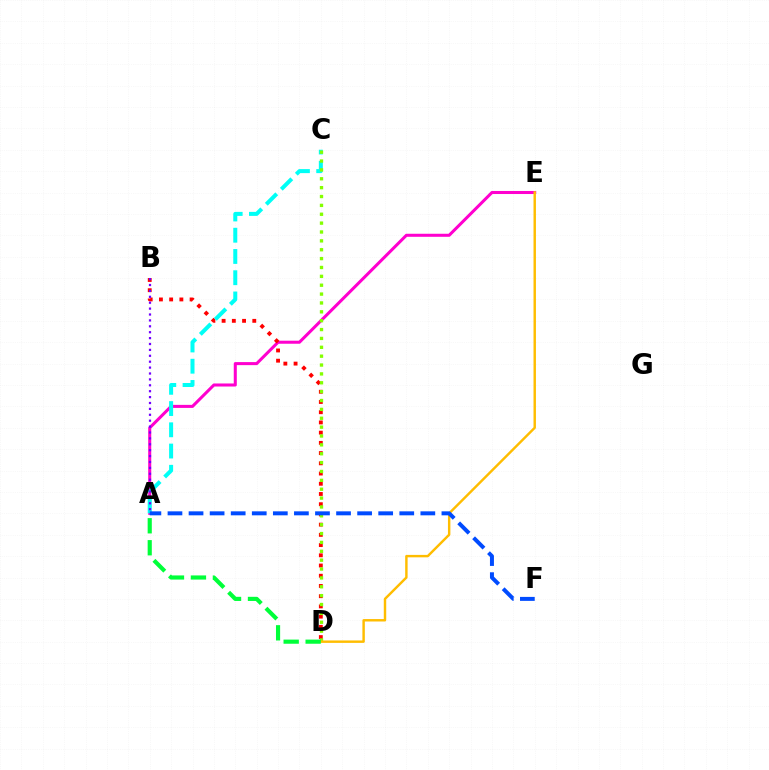{('A', 'E'): [{'color': '#ff00cf', 'line_style': 'solid', 'thickness': 2.19}], ('B', 'D'): [{'color': '#ff0000', 'line_style': 'dotted', 'thickness': 2.78}], ('A', 'C'): [{'color': '#00fff6', 'line_style': 'dashed', 'thickness': 2.89}], ('C', 'D'): [{'color': '#84ff00', 'line_style': 'dotted', 'thickness': 2.41}], ('D', 'E'): [{'color': '#ffbd00', 'line_style': 'solid', 'thickness': 1.75}], ('A', 'B'): [{'color': '#7200ff', 'line_style': 'dotted', 'thickness': 1.6}], ('A', 'F'): [{'color': '#004bff', 'line_style': 'dashed', 'thickness': 2.86}], ('A', 'D'): [{'color': '#00ff39', 'line_style': 'dashed', 'thickness': 2.99}]}